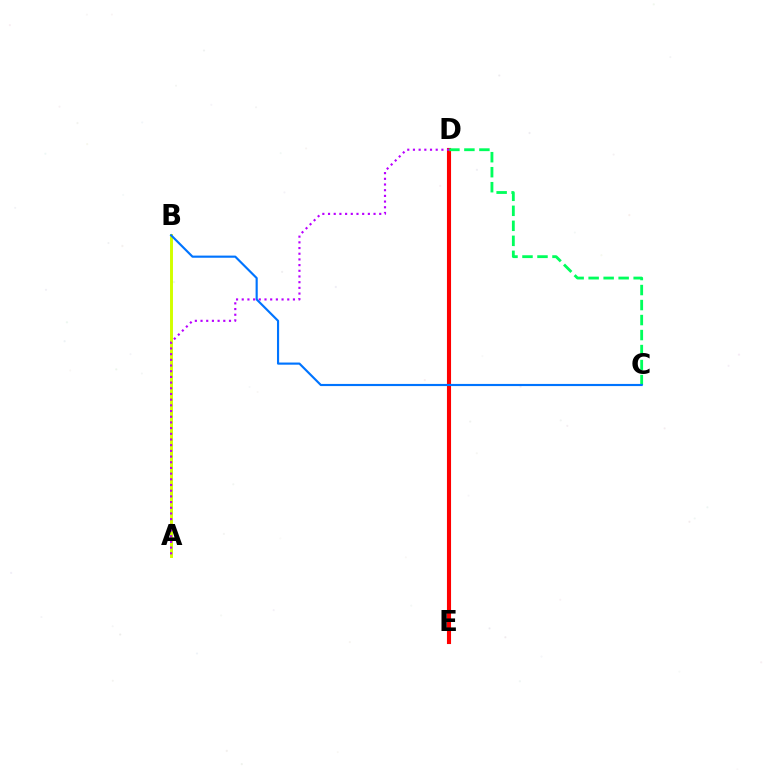{('D', 'E'): [{'color': '#ff0000', 'line_style': 'solid', 'thickness': 2.95}], ('C', 'D'): [{'color': '#00ff5c', 'line_style': 'dashed', 'thickness': 2.04}], ('A', 'B'): [{'color': '#d1ff00', 'line_style': 'solid', 'thickness': 2.12}], ('A', 'D'): [{'color': '#b900ff', 'line_style': 'dotted', 'thickness': 1.55}], ('B', 'C'): [{'color': '#0074ff', 'line_style': 'solid', 'thickness': 1.55}]}